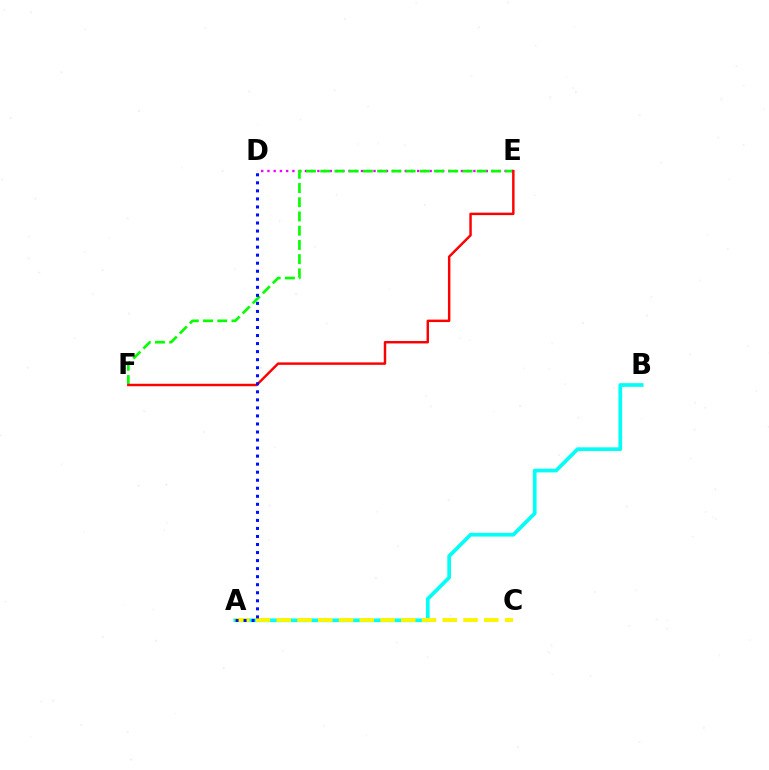{('A', 'B'): [{'color': '#00fff6', 'line_style': 'solid', 'thickness': 2.66}], ('D', 'E'): [{'color': '#ee00ff', 'line_style': 'dotted', 'thickness': 1.7}], ('E', 'F'): [{'color': '#08ff00', 'line_style': 'dashed', 'thickness': 1.93}, {'color': '#ff0000', 'line_style': 'solid', 'thickness': 1.76}], ('A', 'C'): [{'color': '#fcf500', 'line_style': 'dashed', 'thickness': 2.82}], ('A', 'D'): [{'color': '#0010ff', 'line_style': 'dotted', 'thickness': 2.18}]}